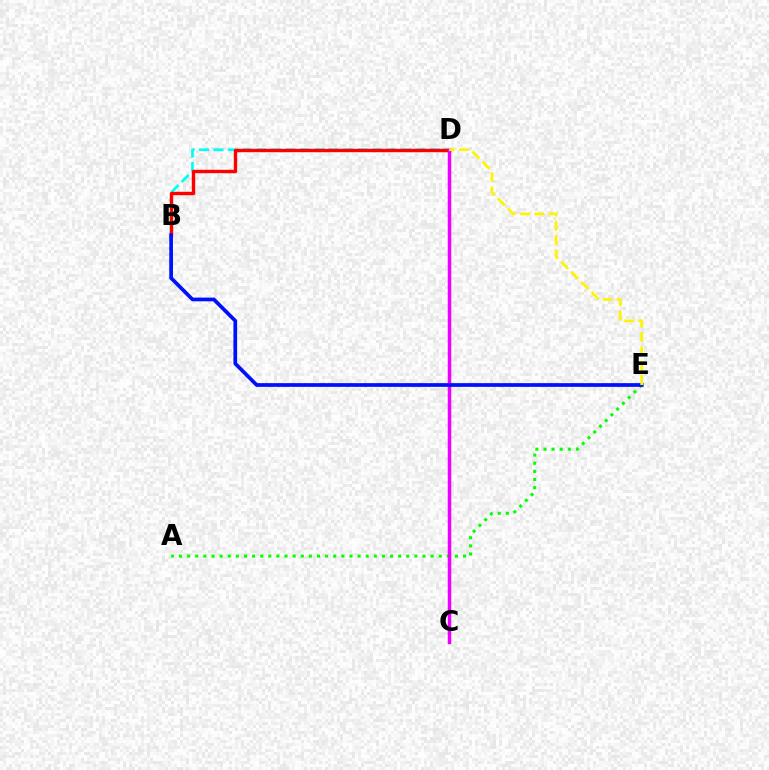{('B', 'D'): [{'color': '#00fff6', 'line_style': 'dashed', 'thickness': 1.96}, {'color': '#ff0000', 'line_style': 'solid', 'thickness': 2.45}], ('A', 'E'): [{'color': '#08ff00', 'line_style': 'dotted', 'thickness': 2.2}], ('C', 'D'): [{'color': '#ee00ff', 'line_style': 'solid', 'thickness': 2.52}], ('B', 'E'): [{'color': '#0010ff', 'line_style': 'solid', 'thickness': 2.68}], ('D', 'E'): [{'color': '#fcf500', 'line_style': 'dashed', 'thickness': 1.94}]}